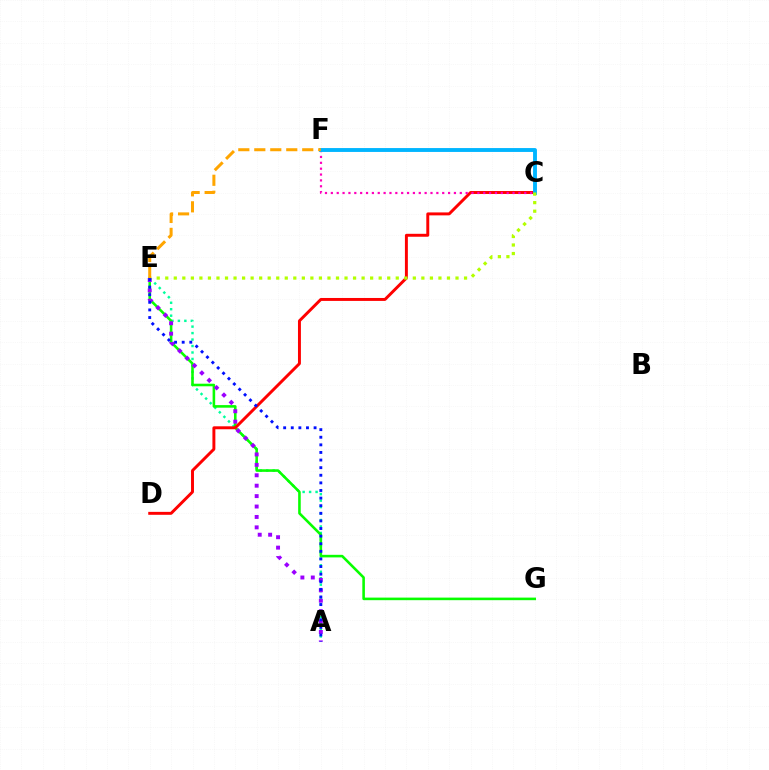{('A', 'E'): [{'color': '#00ff9d', 'line_style': 'dotted', 'thickness': 1.76}, {'color': '#9b00ff', 'line_style': 'dotted', 'thickness': 2.83}, {'color': '#0010ff', 'line_style': 'dotted', 'thickness': 2.07}], ('E', 'G'): [{'color': '#08ff00', 'line_style': 'solid', 'thickness': 1.86}], ('C', 'D'): [{'color': '#ff0000', 'line_style': 'solid', 'thickness': 2.12}], ('C', 'F'): [{'color': '#ff00bd', 'line_style': 'dotted', 'thickness': 1.59}, {'color': '#00b5ff', 'line_style': 'solid', 'thickness': 2.79}], ('C', 'E'): [{'color': '#b3ff00', 'line_style': 'dotted', 'thickness': 2.32}], ('E', 'F'): [{'color': '#ffa500', 'line_style': 'dashed', 'thickness': 2.17}]}